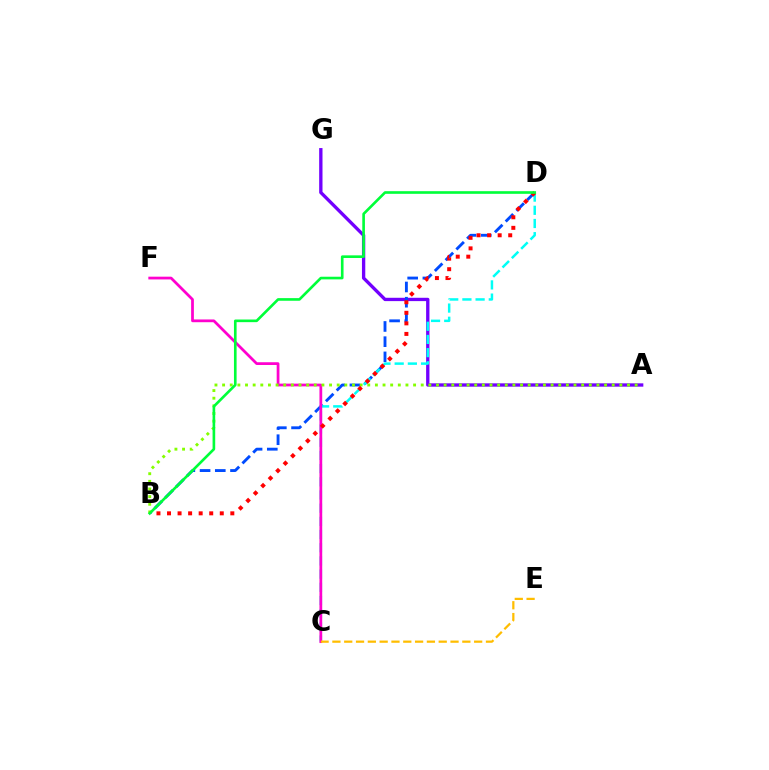{('A', 'G'): [{'color': '#7200ff', 'line_style': 'solid', 'thickness': 2.4}], ('B', 'D'): [{'color': '#004bff', 'line_style': 'dashed', 'thickness': 2.07}, {'color': '#ff0000', 'line_style': 'dotted', 'thickness': 2.87}, {'color': '#00ff39', 'line_style': 'solid', 'thickness': 1.9}], ('C', 'D'): [{'color': '#00fff6', 'line_style': 'dashed', 'thickness': 1.79}], ('C', 'F'): [{'color': '#ff00cf', 'line_style': 'solid', 'thickness': 1.98}], ('C', 'E'): [{'color': '#ffbd00', 'line_style': 'dashed', 'thickness': 1.6}], ('A', 'B'): [{'color': '#84ff00', 'line_style': 'dotted', 'thickness': 2.08}]}